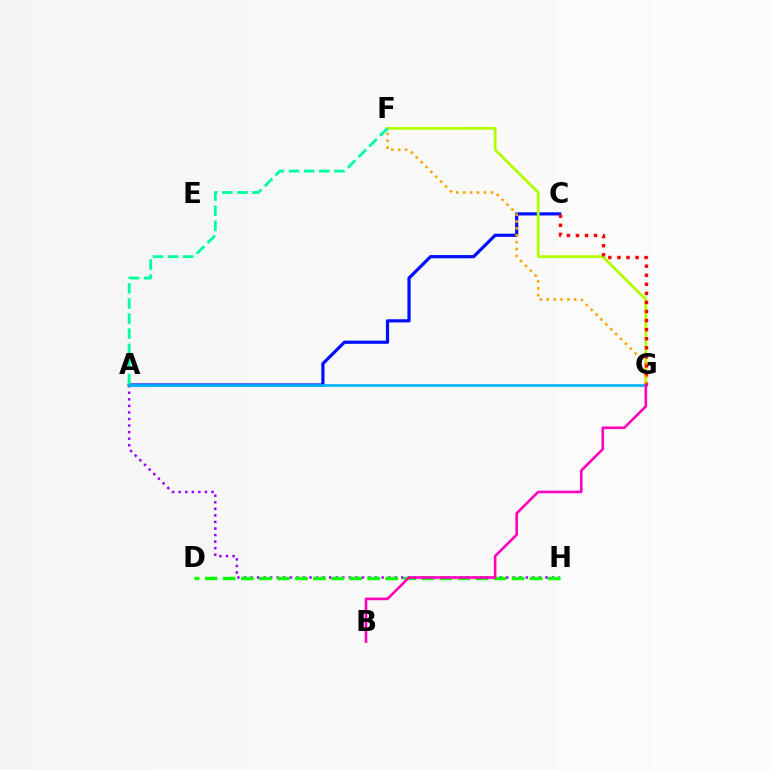{('A', 'H'): [{'color': '#9b00ff', 'line_style': 'dotted', 'thickness': 1.78}], ('D', 'H'): [{'color': '#08ff00', 'line_style': 'dashed', 'thickness': 2.45}], ('A', 'C'): [{'color': '#0010ff', 'line_style': 'solid', 'thickness': 2.3}], ('F', 'G'): [{'color': '#b3ff00', 'line_style': 'solid', 'thickness': 2.03}, {'color': '#ffa500', 'line_style': 'dotted', 'thickness': 1.87}], ('A', 'G'): [{'color': '#00b5ff', 'line_style': 'solid', 'thickness': 1.95}], ('C', 'G'): [{'color': '#ff0000', 'line_style': 'dotted', 'thickness': 2.46}], ('A', 'F'): [{'color': '#00ff9d', 'line_style': 'dashed', 'thickness': 2.05}], ('B', 'G'): [{'color': '#ff00bd', 'line_style': 'solid', 'thickness': 1.88}]}